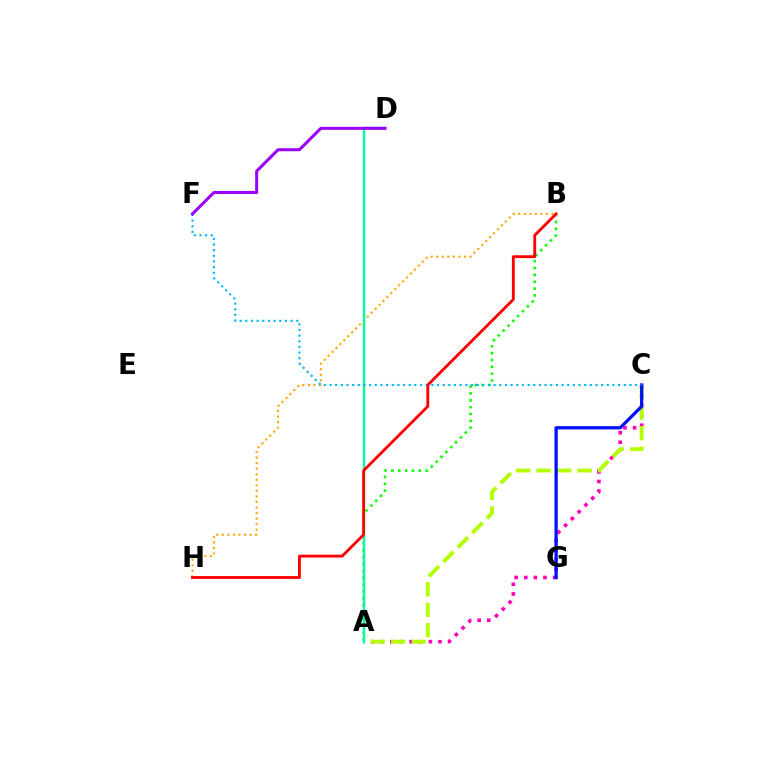{('A', 'C'): [{'color': '#ff00bd', 'line_style': 'dotted', 'thickness': 2.61}, {'color': '#b3ff00', 'line_style': 'dashed', 'thickness': 2.78}], ('A', 'B'): [{'color': '#08ff00', 'line_style': 'dotted', 'thickness': 1.86}], ('B', 'H'): [{'color': '#ffa500', 'line_style': 'dotted', 'thickness': 1.51}, {'color': '#ff0000', 'line_style': 'solid', 'thickness': 2.05}], ('C', 'G'): [{'color': '#0010ff', 'line_style': 'solid', 'thickness': 2.35}], ('A', 'D'): [{'color': '#00ff9d', 'line_style': 'solid', 'thickness': 1.73}], ('C', 'F'): [{'color': '#00b5ff', 'line_style': 'dotted', 'thickness': 1.54}], ('D', 'F'): [{'color': '#9b00ff', 'line_style': 'solid', 'thickness': 2.18}]}